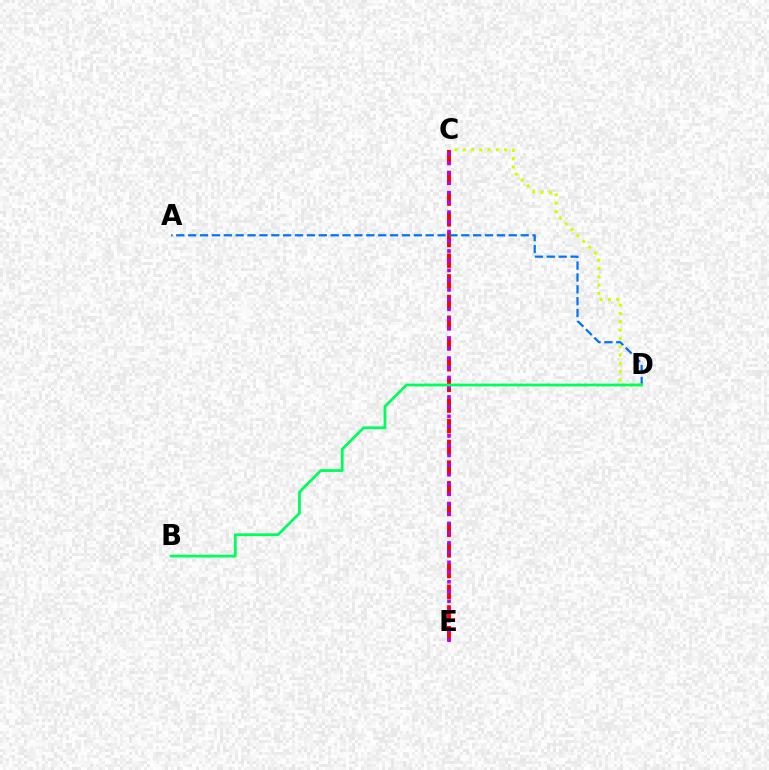{('C', 'E'): [{'color': '#ff0000', 'line_style': 'dashed', 'thickness': 2.81}, {'color': '#b900ff', 'line_style': 'dotted', 'thickness': 2.64}], ('A', 'D'): [{'color': '#0074ff', 'line_style': 'dashed', 'thickness': 1.61}], ('C', 'D'): [{'color': '#d1ff00', 'line_style': 'dotted', 'thickness': 2.26}], ('B', 'D'): [{'color': '#00ff5c', 'line_style': 'solid', 'thickness': 2.01}]}